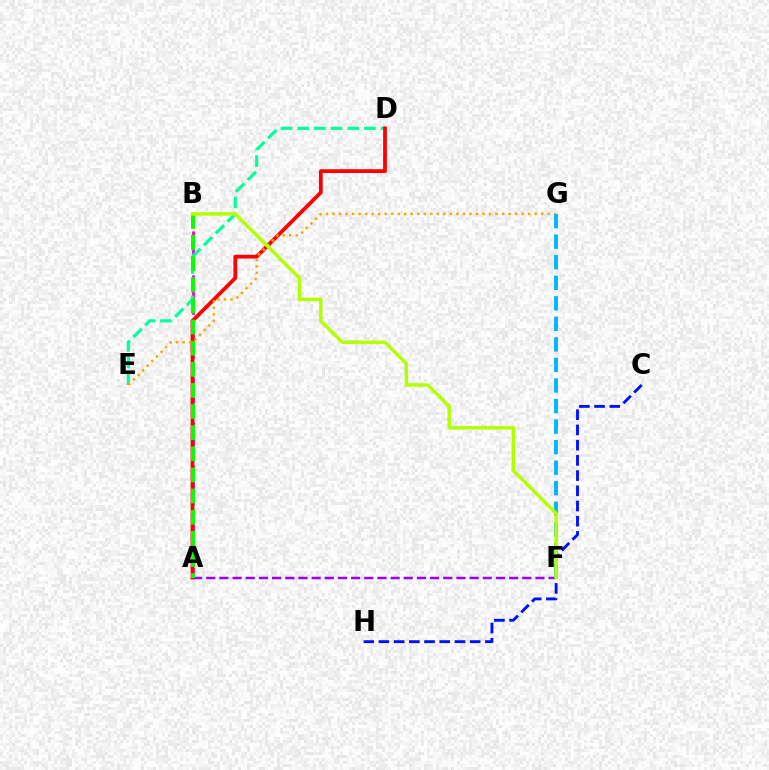{('C', 'H'): [{'color': '#0010ff', 'line_style': 'dashed', 'thickness': 2.07}], ('A', 'B'): [{'color': '#ff00bd', 'line_style': 'dashed', 'thickness': 1.99}, {'color': '#08ff00', 'line_style': 'dashed', 'thickness': 2.87}], ('D', 'E'): [{'color': '#00ff9d', 'line_style': 'dashed', 'thickness': 2.27}], ('A', 'D'): [{'color': '#ff0000', 'line_style': 'solid', 'thickness': 2.71}], ('A', 'F'): [{'color': '#9b00ff', 'line_style': 'dashed', 'thickness': 1.79}], ('E', 'G'): [{'color': '#ffa500', 'line_style': 'dotted', 'thickness': 1.77}], ('F', 'G'): [{'color': '#00b5ff', 'line_style': 'dashed', 'thickness': 2.79}], ('B', 'F'): [{'color': '#b3ff00', 'line_style': 'solid', 'thickness': 2.48}]}